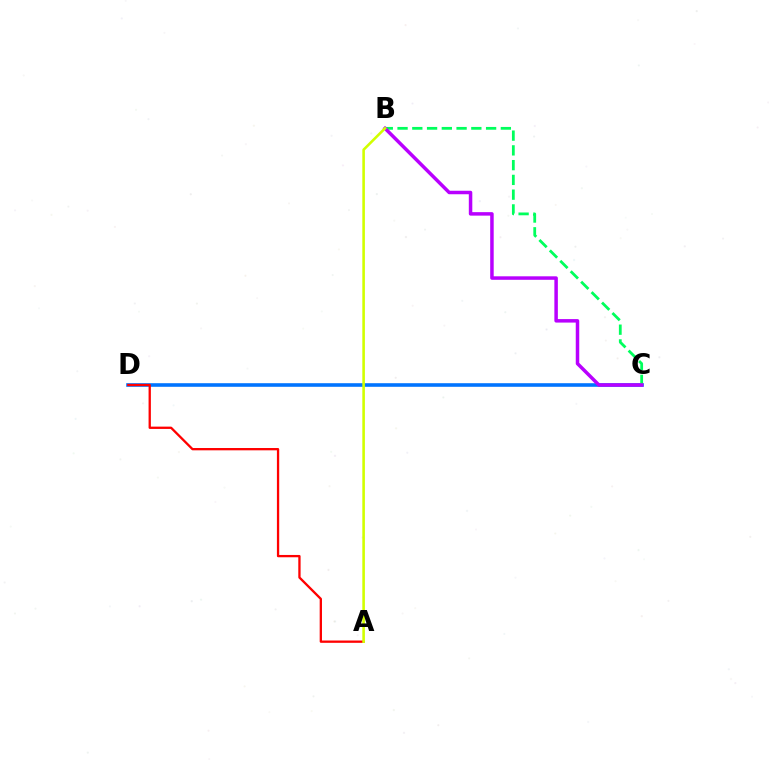{('C', 'D'): [{'color': '#0074ff', 'line_style': 'solid', 'thickness': 2.59}], ('B', 'C'): [{'color': '#00ff5c', 'line_style': 'dashed', 'thickness': 2.0}, {'color': '#b900ff', 'line_style': 'solid', 'thickness': 2.51}], ('A', 'D'): [{'color': '#ff0000', 'line_style': 'solid', 'thickness': 1.66}], ('A', 'B'): [{'color': '#d1ff00', 'line_style': 'solid', 'thickness': 1.86}]}